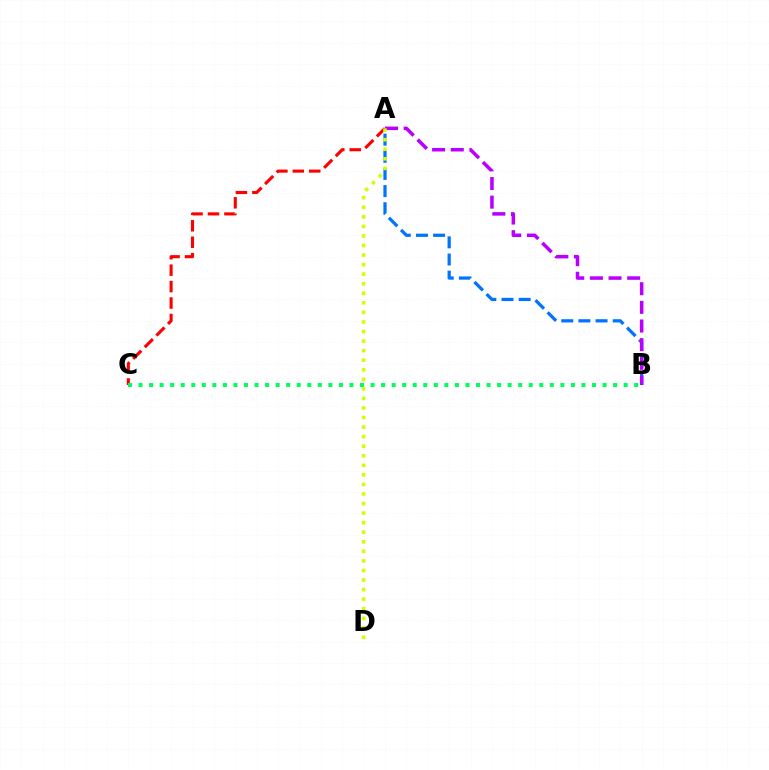{('A', 'B'): [{'color': '#0074ff', 'line_style': 'dashed', 'thickness': 2.33}, {'color': '#b900ff', 'line_style': 'dashed', 'thickness': 2.53}], ('A', 'C'): [{'color': '#ff0000', 'line_style': 'dashed', 'thickness': 2.23}], ('A', 'D'): [{'color': '#d1ff00', 'line_style': 'dotted', 'thickness': 2.6}], ('B', 'C'): [{'color': '#00ff5c', 'line_style': 'dotted', 'thickness': 2.87}]}